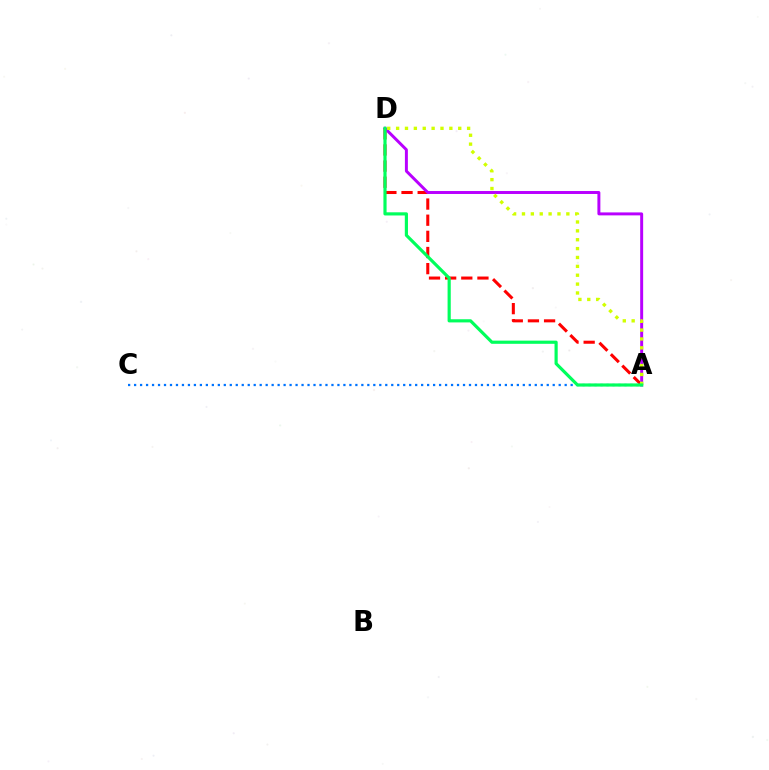{('A', 'C'): [{'color': '#0074ff', 'line_style': 'dotted', 'thickness': 1.62}], ('A', 'D'): [{'color': '#ff0000', 'line_style': 'dashed', 'thickness': 2.19}, {'color': '#b900ff', 'line_style': 'solid', 'thickness': 2.13}, {'color': '#d1ff00', 'line_style': 'dotted', 'thickness': 2.41}, {'color': '#00ff5c', 'line_style': 'solid', 'thickness': 2.28}]}